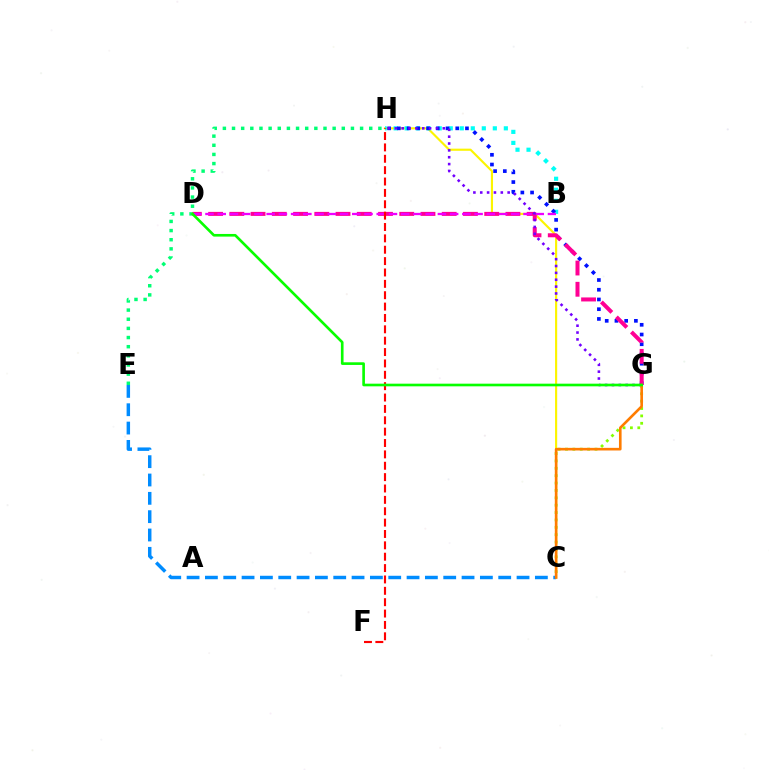{('C', 'H'): [{'color': '#fcf500', 'line_style': 'solid', 'thickness': 1.54}], ('B', 'H'): [{'color': '#00fff6', 'line_style': 'dotted', 'thickness': 2.99}], ('G', 'H'): [{'color': '#0010ff', 'line_style': 'dotted', 'thickness': 2.64}, {'color': '#7200ff', 'line_style': 'dotted', 'thickness': 1.86}], ('C', 'E'): [{'color': '#008cff', 'line_style': 'dashed', 'thickness': 2.49}], ('D', 'G'): [{'color': '#ff0094', 'line_style': 'dashed', 'thickness': 2.89}, {'color': '#08ff00', 'line_style': 'solid', 'thickness': 1.91}], ('C', 'G'): [{'color': '#84ff00', 'line_style': 'dotted', 'thickness': 2.0}, {'color': '#ff7c00', 'line_style': 'solid', 'thickness': 1.89}], ('B', 'D'): [{'color': '#ee00ff', 'line_style': 'dashed', 'thickness': 1.66}], ('F', 'H'): [{'color': '#ff0000', 'line_style': 'dashed', 'thickness': 1.54}], ('E', 'H'): [{'color': '#00ff74', 'line_style': 'dotted', 'thickness': 2.49}]}